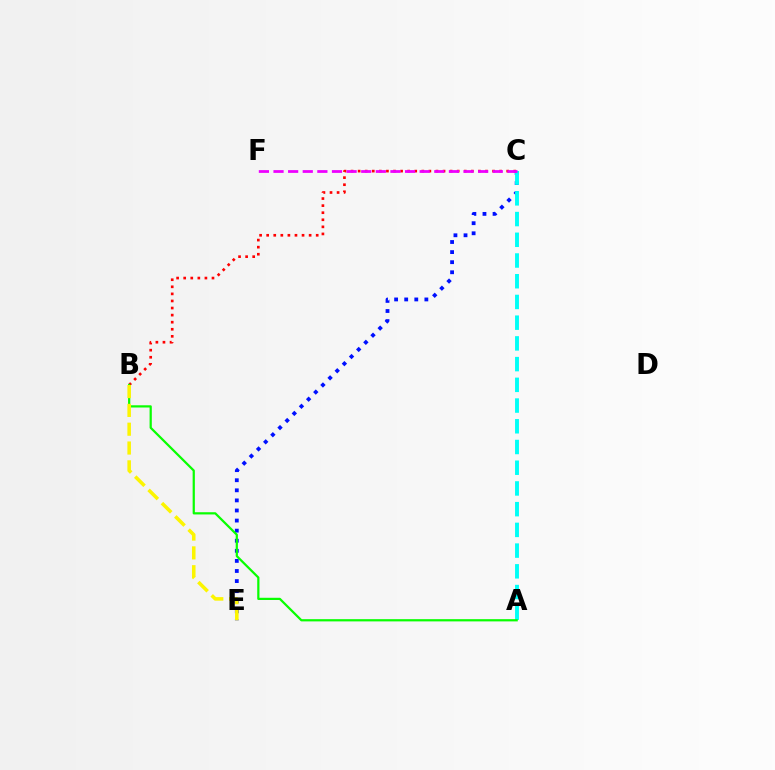{('C', 'E'): [{'color': '#0010ff', 'line_style': 'dotted', 'thickness': 2.74}], ('A', 'C'): [{'color': '#00fff6', 'line_style': 'dashed', 'thickness': 2.81}], ('B', 'C'): [{'color': '#ff0000', 'line_style': 'dotted', 'thickness': 1.92}], ('A', 'B'): [{'color': '#08ff00', 'line_style': 'solid', 'thickness': 1.6}], ('C', 'F'): [{'color': '#ee00ff', 'line_style': 'dashed', 'thickness': 1.99}], ('B', 'E'): [{'color': '#fcf500', 'line_style': 'dashed', 'thickness': 2.56}]}